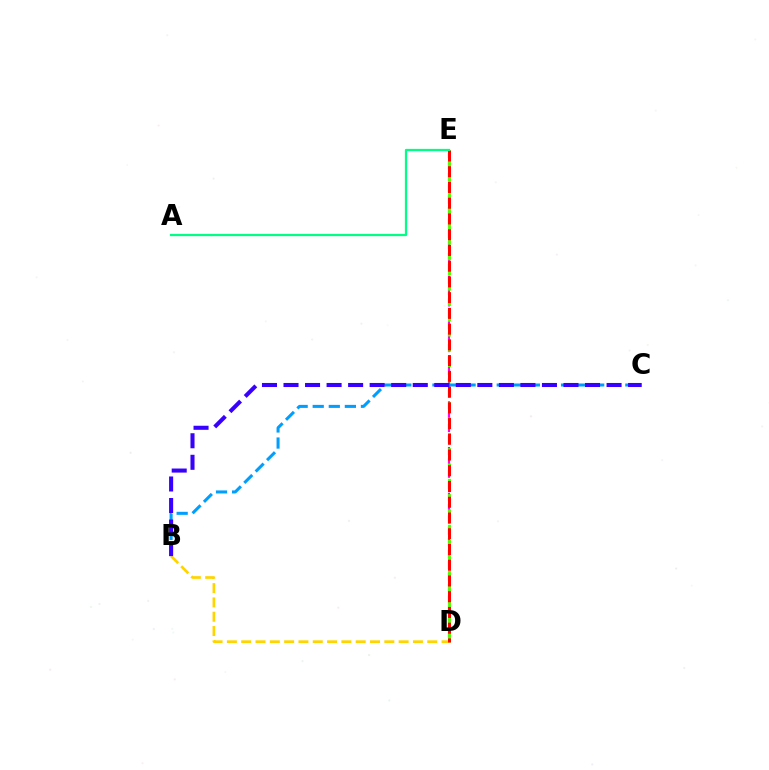{('D', 'E'): [{'color': '#ff00ed', 'line_style': 'dashed', 'thickness': 1.55}, {'color': '#4fff00', 'line_style': 'dashed', 'thickness': 2.08}, {'color': '#ff0000', 'line_style': 'dashed', 'thickness': 2.14}], ('B', 'C'): [{'color': '#009eff', 'line_style': 'dashed', 'thickness': 2.18}, {'color': '#3700ff', 'line_style': 'dashed', 'thickness': 2.93}], ('B', 'D'): [{'color': '#ffd500', 'line_style': 'dashed', 'thickness': 1.94}], ('A', 'E'): [{'color': '#00ff86', 'line_style': 'solid', 'thickness': 1.63}]}